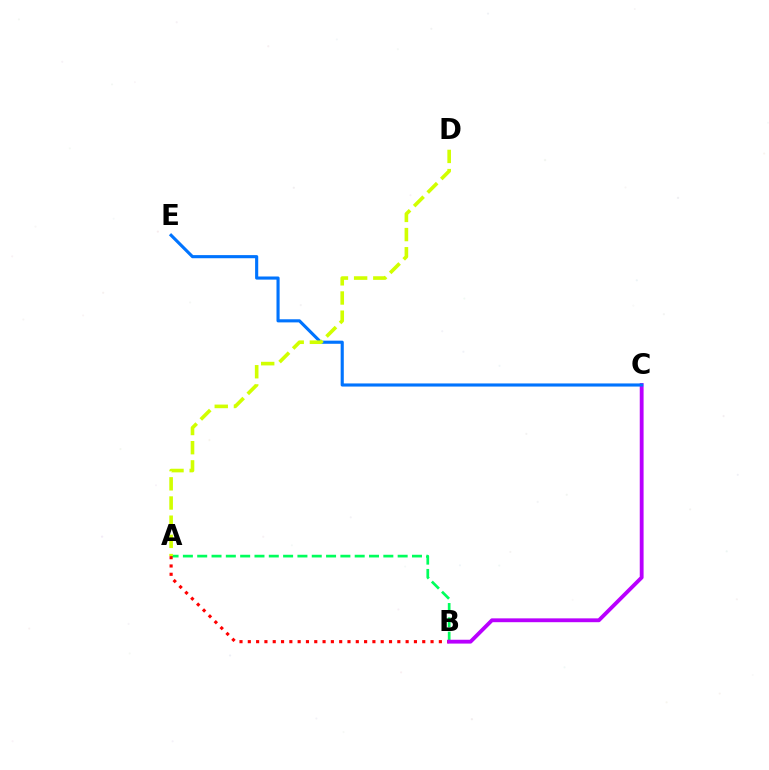{('A', 'B'): [{'color': '#00ff5c', 'line_style': 'dashed', 'thickness': 1.95}, {'color': '#ff0000', 'line_style': 'dotted', 'thickness': 2.26}], ('B', 'C'): [{'color': '#b900ff', 'line_style': 'solid', 'thickness': 2.76}], ('C', 'E'): [{'color': '#0074ff', 'line_style': 'solid', 'thickness': 2.25}], ('A', 'D'): [{'color': '#d1ff00', 'line_style': 'dashed', 'thickness': 2.61}]}